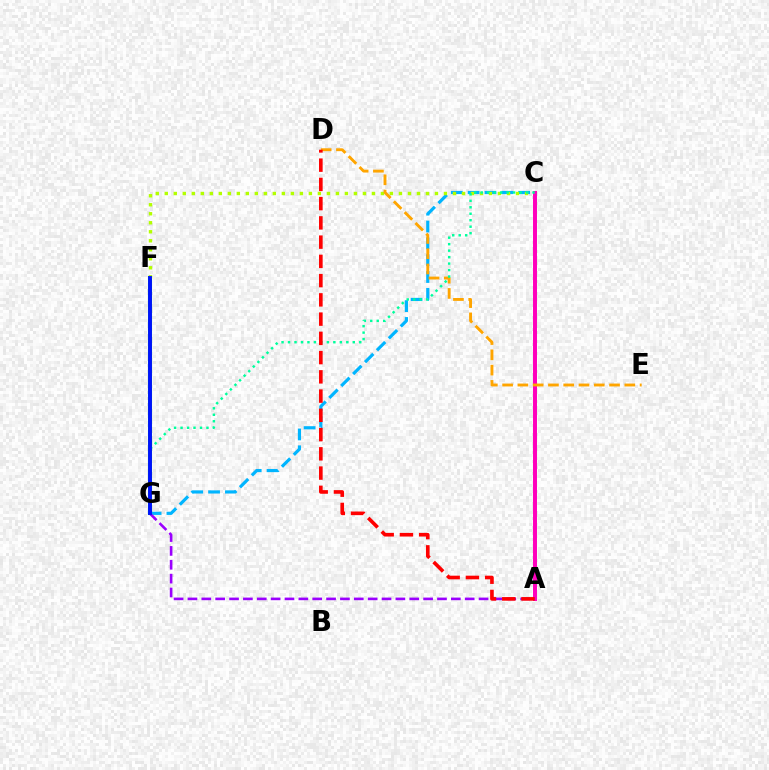{('F', 'G'): [{'color': '#08ff00', 'line_style': 'solid', 'thickness': 2.92}, {'color': '#0010ff', 'line_style': 'solid', 'thickness': 2.8}], ('C', 'G'): [{'color': '#00b5ff', 'line_style': 'dashed', 'thickness': 2.29}, {'color': '#00ff9d', 'line_style': 'dotted', 'thickness': 1.76}], ('C', 'F'): [{'color': '#b3ff00', 'line_style': 'dotted', 'thickness': 2.45}], ('A', 'C'): [{'color': '#ff00bd', 'line_style': 'solid', 'thickness': 2.86}], ('D', 'E'): [{'color': '#ffa500', 'line_style': 'dashed', 'thickness': 2.08}], ('A', 'G'): [{'color': '#9b00ff', 'line_style': 'dashed', 'thickness': 1.88}], ('A', 'D'): [{'color': '#ff0000', 'line_style': 'dashed', 'thickness': 2.61}]}